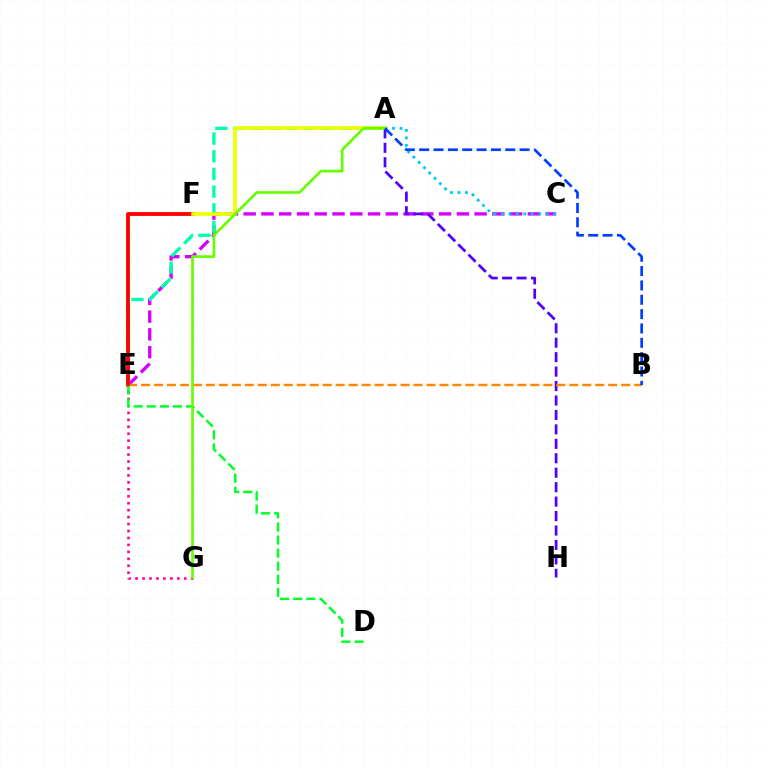{('E', 'G'): [{'color': '#ff00a0', 'line_style': 'dotted', 'thickness': 1.89}], ('C', 'E'): [{'color': '#d600ff', 'line_style': 'dashed', 'thickness': 2.41}], ('A', 'H'): [{'color': '#4f00ff', 'line_style': 'dashed', 'thickness': 1.96}], ('A', 'E'): [{'color': '#00ffaf', 'line_style': 'dashed', 'thickness': 2.4}], ('B', 'E'): [{'color': '#ff8800', 'line_style': 'dashed', 'thickness': 1.76}], ('E', 'F'): [{'color': '#ff0000', 'line_style': 'solid', 'thickness': 2.75}], ('D', 'E'): [{'color': '#00ff27', 'line_style': 'dashed', 'thickness': 1.78}], ('A', 'F'): [{'color': '#eeff00', 'line_style': 'solid', 'thickness': 2.59}], ('A', 'C'): [{'color': '#00c7ff', 'line_style': 'dotted', 'thickness': 2.03}], ('A', 'G'): [{'color': '#66ff00', 'line_style': 'solid', 'thickness': 1.94}], ('A', 'B'): [{'color': '#003fff', 'line_style': 'dashed', 'thickness': 1.95}]}